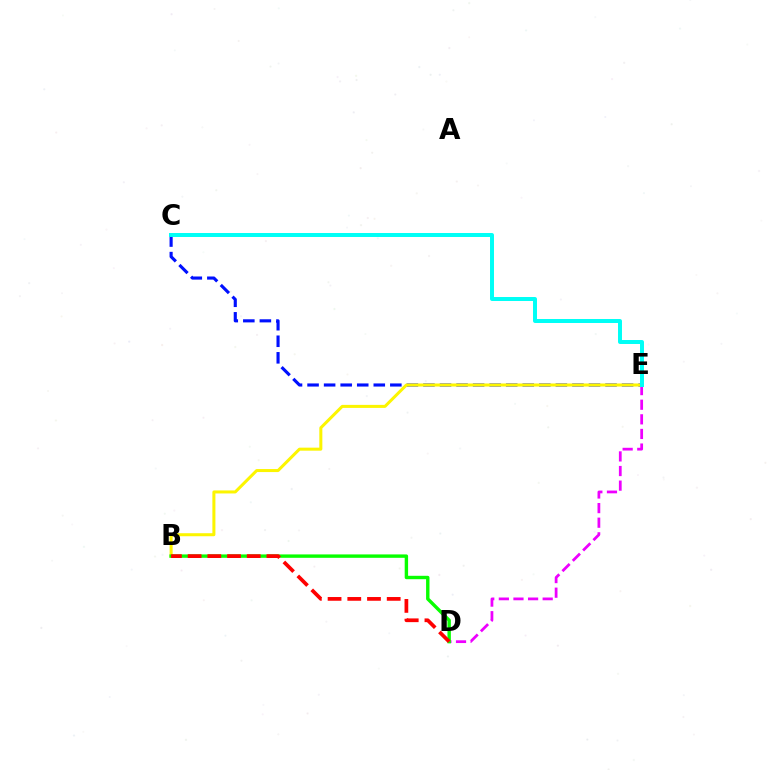{('C', 'E'): [{'color': '#0010ff', 'line_style': 'dashed', 'thickness': 2.25}, {'color': '#00fff6', 'line_style': 'solid', 'thickness': 2.86}], ('D', 'E'): [{'color': '#ee00ff', 'line_style': 'dashed', 'thickness': 1.99}], ('B', 'E'): [{'color': '#fcf500', 'line_style': 'solid', 'thickness': 2.18}], ('B', 'D'): [{'color': '#08ff00', 'line_style': 'solid', 'thickness': 2.45}, {'color': '#ff0000', 'line_style': 'dashed', 'thickness': 2.68}]}